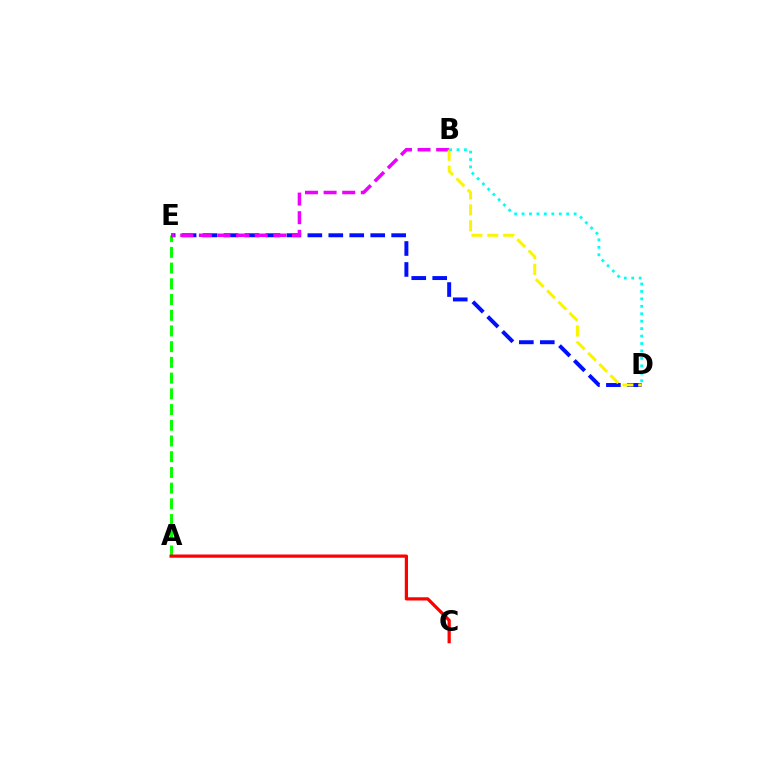{('A', 'E'): [{'color': '#08ff00', 'line_style': 'dashed', 'thickness': 2.14}], ('A', 'C'): [{'color': '#ff0000', 'line_style': 'solid', 'thickness': 2.32}], ('D', 'E'): [{'color': '#0010ff', 'line_style': 'dashed', 'thickness': 2.85}], ('B', 'E'): [{'color': '#ee00ff', 'line_style': 'dashed', 'thickness': 2.53}], ('B', 'D'): [{'color': '#fcf500', 'line_style': 'dashed', 'thickness': 2.16}, {'color': '#00fff6', 'line_style': 'dotted', 'thickness': 2.02}]}